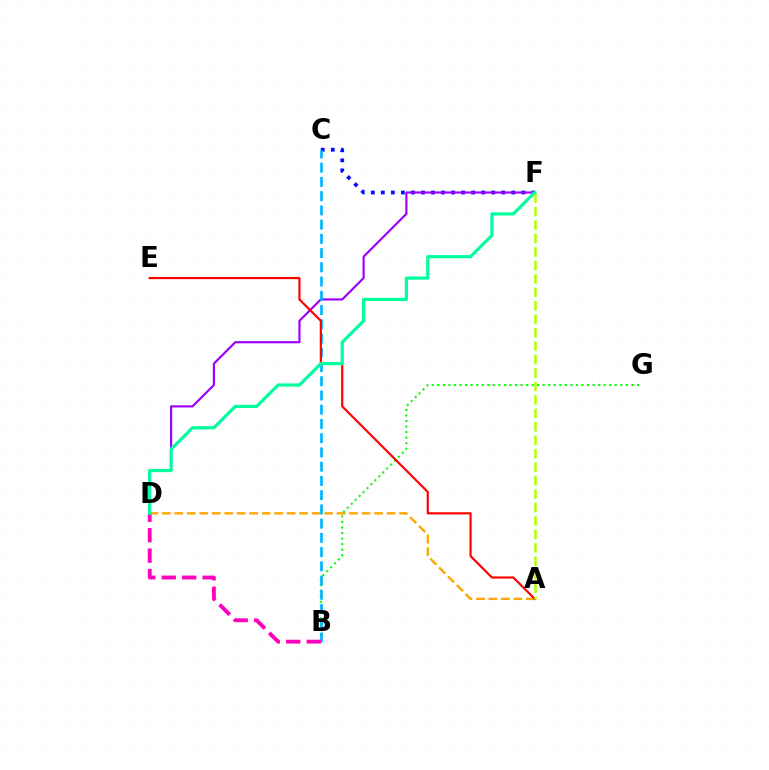{('A', 'D'): [{'color': '#ffa500', 'line_style': 'dashed', 'thickness': 1.7}], ('C', 'F'): [{'color': '#0010ff', 'line_style': 'dotted', 'thickness': 2.73}], ('B', 'G'): [{'color': '#08ff00', 'line_style': 'dotted', 'thickness': 1.51}], ('D', 'F'): [{'color': '#9b00ff', 'line_style': 'solid', 'thickness': 1.55}, {'color': '#00ff9d', 'line_style': 'solid', 'thickness': 2.29}], ('B', 'C'): [{'color': '#00b5ff', 'line_style': 'dashed', 'thickness': 1.93}], ('A', 'E'): [{'color': '#ff0000', 'line_style': 'solid', 'thickness': 1.56}], ('B', 'D'): [{'color': '#ff00bd', 'line_style': 'dashed', 'thickness': 2.78}], ('A', 'F'): [{'color': '#b3ff00', 'line_style': 'dashed', 'thickness': 1.83}]}